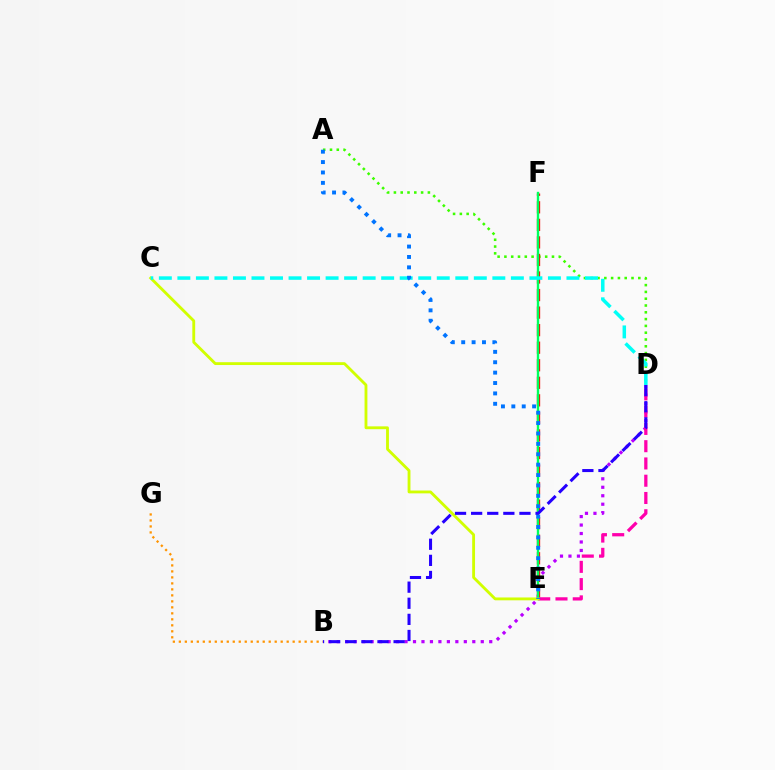{('B', 'D'): [{'color': '#b900ff', 'line_style': 'dotted', 'thickness': 2.3}, {'color': '#2500ff', 'line_style': 'dashed', 'thickness': 2.19}], ('A', 'D'): [{'color': '#3dff00', 'line_style': 'dotted', 'thickness': 1.85}], ('E', 'F'): [{'color': '#ff0000', 'line_style': 'dashed', 'thickness': 2.38}, {'color': '#00ff5c', 'line_style': 'solid', 'thickness': 1.71}], ('D', 'E'): [{'color': '#ff00ac', 'line_style': 'dashed', 'thickness': 2.35}], ('C', 'E'): [{'color': '#d1ff00', 'line_style': 'solid', 'thickness': 2.04}], ('B', 'G'): [{'color': '#ff9400', 'line_style': 'dotted', 'thickness': 1.63}], ('C', 'D'): [{'color': '#00fff6', 'line_style': 'dashed', 'thickness': 2.52}], ('A', 'E'): [{'color': '#0074ff', 'line_style': 'dotted', 'thickness': 2.82}]}